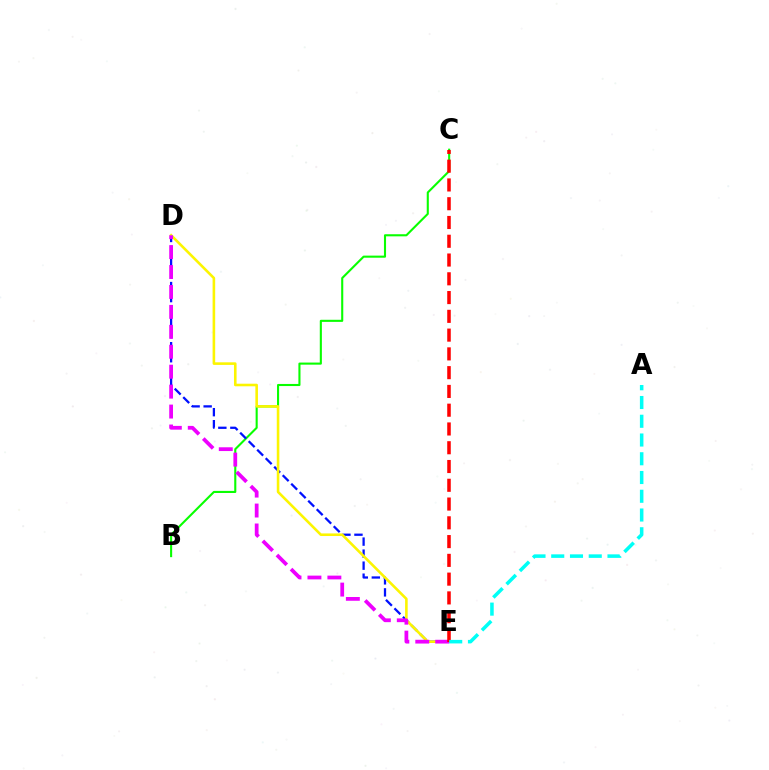{('B', 'C'): [{'color': '#08ff00', 'line_style': 'solid', 'thickness': 1.51}], ('D', 'E'): [{'color': '#0010ff', 'line_style': 'dashed', 'thickness': 1.63}, {'color': '#fcf500', 'line_style': 'solid', 'thickness': 1.86}, {'color': '#ee00ff', 'line_style': 'dashed', 'thickness': 2.71}], ('C', 'E'): [{'color': '#ff0000', 'line_style': 'dashed', 'thickness': 2.55}], ('A', 'E'): [{'color': '#00fff6', 'line_style': 'dashed', 'thickness': 2.55}]}